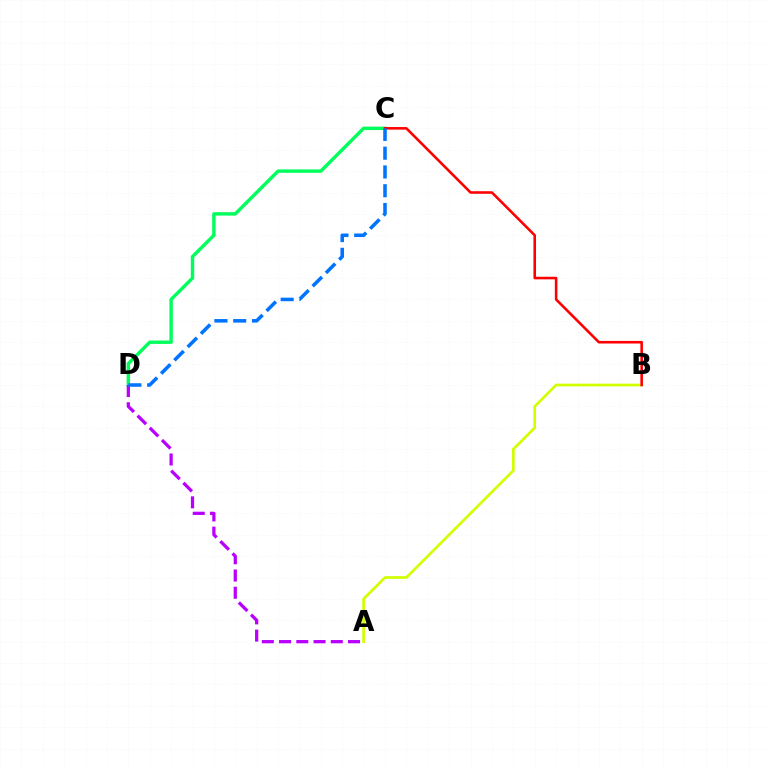{('C', 'D'): [{'color': '#00ff5c', 'line_style': 'solid', 'thickness': 2.46}, {'color': '#0074ff', 'line_style': 'dashed', 'thickness': 2.55}], ('A', 'B'): [{'color': '#d1ff00', 'line_style': 'solid', 'thickness': 1.94}], ('A', 'D'): [{'color': '#b900ff', 'line_style': 'dashed', 'thickness': 2.34}], ('B', 'C'): [{'color': '#ff0000', 'line_style': 'solid', 'thickness': 1.86}]}